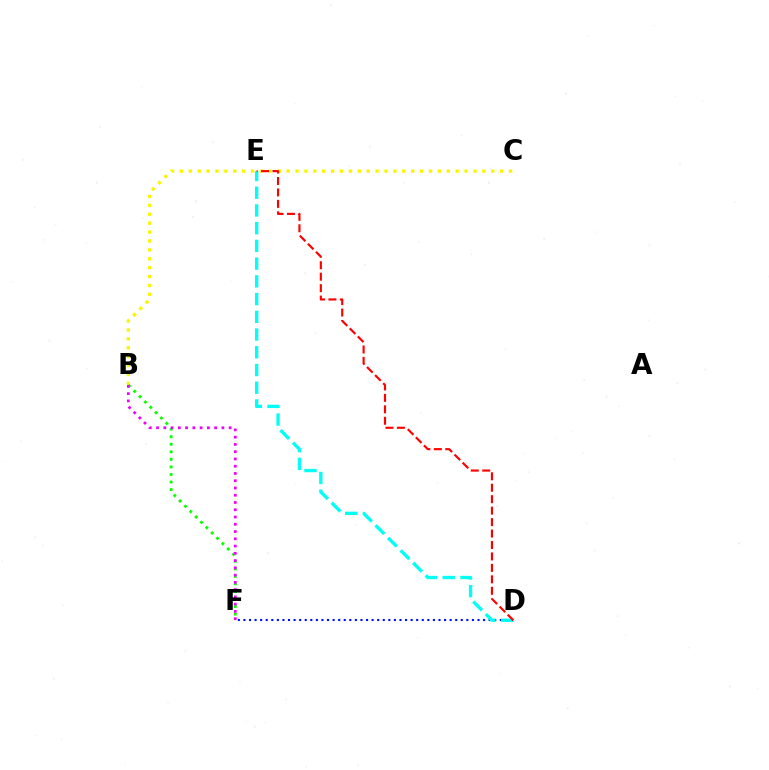{('D', 'F'): [{'color': '#0010ff', 'line_style': 'dotted', 'thickness': 1.51}], ('B', 'C'): [{'color': '#fcf500', 'line_style': 'dotted', 'thickness': 2.42}], ('B', 'F'): [{'color': '#08ff00', 'line_style': 'dotted', 'thickness': 2.05}, {'color': '#ee00ff', 'line_style': 'dotted', 'thickness': 1.97}], ('D', 'E'): [{'color': '#00fff6', 'line_style': 'dashed', 'thickness': 2.41}, {'color': '#ff0000', 'line_style': 'dashed', 'thickness': 1.56}]}